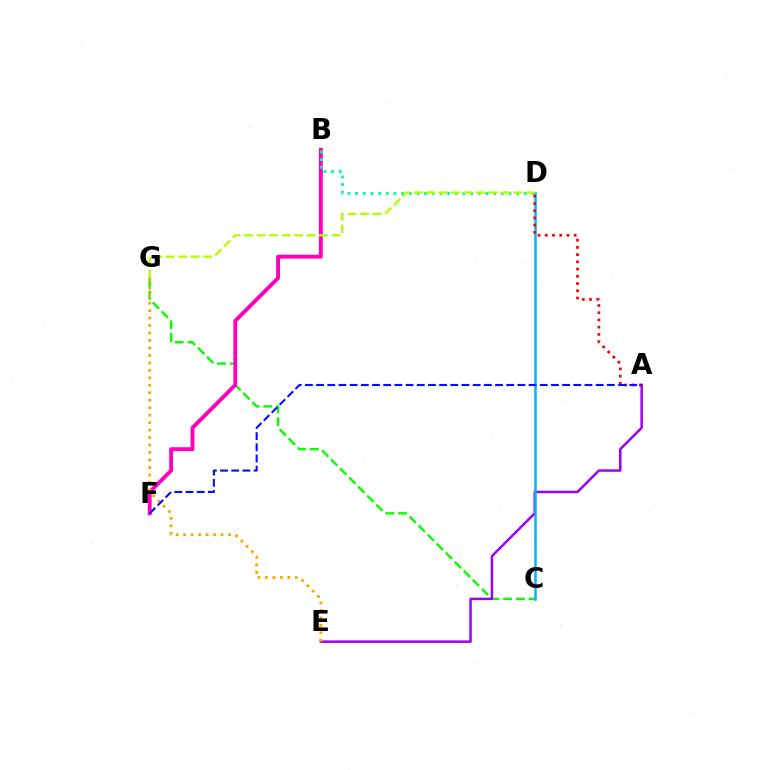{('C', 'G'): [{'color': '#08ff00', 'line_style': 'dashed', 'thickness': 1.74}], ('B', 'F'): [{'color': '#ff00bd', 'line_style': 'solid', 'thickness': 2.79}], ('A', 'E'): [{'color': '#9b00ff', 'line_style': 'solid', 'thickness': 1.8}], ('B', 'D'): [{'color': '#00ff9d', 'line_style': 'dotted', 'thickness': 2.08}], ('C', 'D'): [{'color': '#00b5ff', 'line_style': 'solid', 'thickness': 1.81}], ('E', 'G'): [{'color': '#ffa500', 'line_style': 'dotted', 'thickness': 2.03}], ('A', 'D'): [{'color': '#ff0000', 'line_style': 'dotted', 'thickness': 1.96}], ('A', 'F'): [{'color': '#0010ff', 'line_style': 'dashed', 'thickness': 1.52}], ('D', 'G'): [{'color': '#b3ff00', 'line_style': 'dashed', 'thickness': 1.7}]}